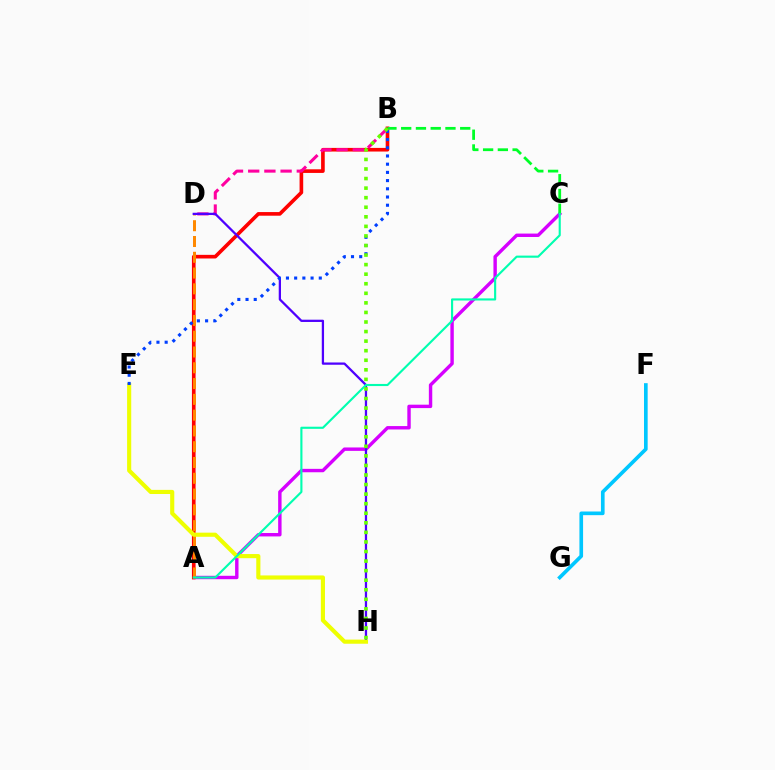{('A', 'C'): [{'color': '#d600ff', 'line_style': 'solid', 'thickness': 2.45}, {'color': '#00ffaf', 'line_style': 'solid', 'thickness': 1.53}], ('A', 'B'): [{'color': '#ff0000', 'line_style': 'solid', 'thickness': 2.62}], ('A', 'D'): [{'color': '#ff8800', 'line_style': 'dashed', 'thickness': 2.14}], ('B', 'D'): [{'color': '#ff00a0', 'line_style': 'dashed', 'thickness': 2.2}], ('D', 'H'): [{'color': '#4f00ff', 'line_style': 'solid', 'thickness': 1.63}], ('F', 'G'): [{'color': '#00c7ff', 'line_style': 'solid', 'thickness': 2.63}], ('B', 'C'): [{'color': '#00ff27', 'line_style': 'dashed', 'thickness': 2.0}], ('E', 'H'): [{'color': '#eeff00', 'line_style': 'solid', 'thickness': 2.97}], ('B', 'E'): [{'color': '#003fff', 'line_style': 'dotted', 'thickness': 2.23}], ('B', 'H'): [{'color': '#66ff00', 'line_style': 'dotted', 'thickness': 2.6}]}